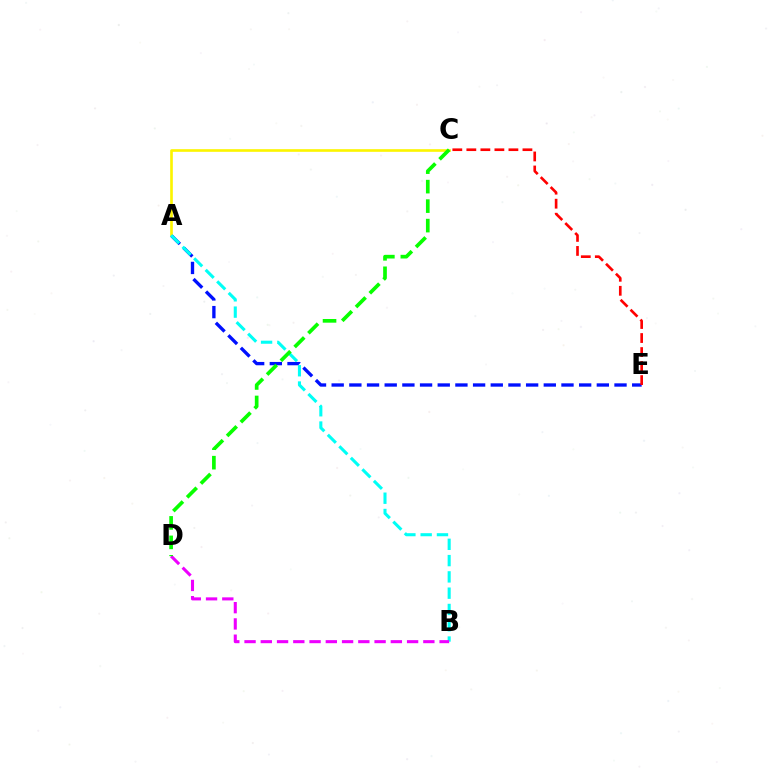{('A', 'E'): [{'color': '#0010ff', 'line_style': 'dashed', 'thickness': 2.4}], ('A', 'C'): [{'color': '#fcf500', 'line_style': 'solid', 'thickness': 1.9}], ('A', 'B'): [{'color': '#00fff6', 'line_style': 'dashed', 'thickness': 2.21}], ('B', 'D'): [{'color': '#ee00ff', 'line_style': 'dashed', 'thickness': 2.21}], ('C', 'D'): [{'color': '#08ff00', 'line_style': 'dashed', 'thickness': 2.65}], ('C', 'E'): [{'color': '#ff0000', 'line_style': 'dashed', 'thickness': 1.91}]}